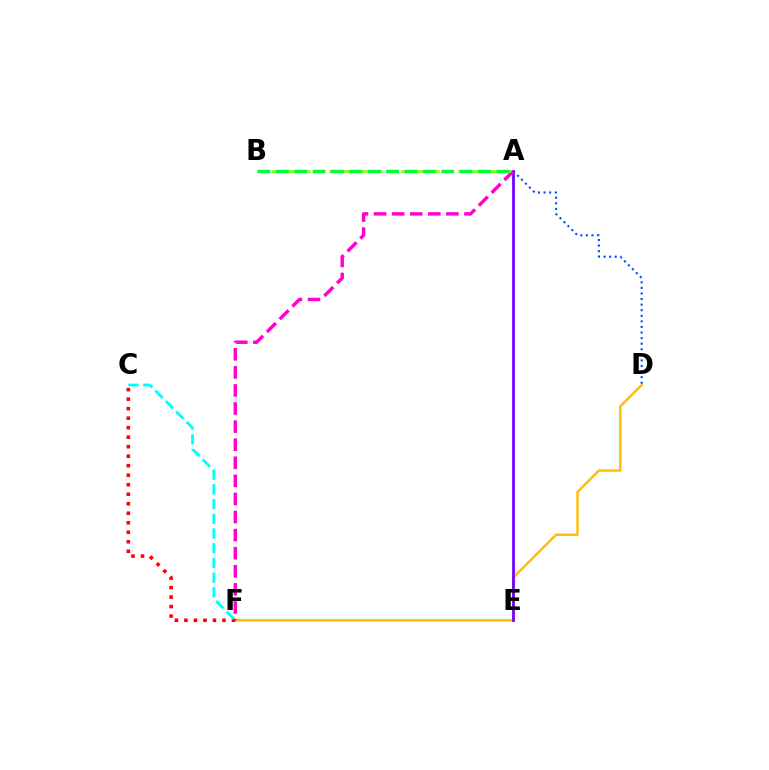{('D', 'F'): [{'color': '#ffbd00', 'line_style': 'solid', 'thickness': 1.72}], ('C', 'F'): [{'color': '#ff0000', 'line_style': 'dotted', 'thickness': 2.58}, {'color': '#00fff6', 'line_style': 'dashed', 'thickness': 2.0}], ('A', 'E'): [{'color': '#7200ff', 'line_style': 'solid', 'thickness': 1.99}], ('A', 'F'): [{'color': '#ff00cf', 'line_style': 'dashed', 'thickness': 2.46}], ('A', 'B'): [{'color': '#84ff00', 'line_style': 'dashed', 'thickness': 1.95}, {'color': '#00ff39', 'line_style': 'dashed', 'thickness': 2.5}], ('A', 'D'): [{'color': '#004bff', 'line_style': 'dotted', 'thickness': 1.52}]}